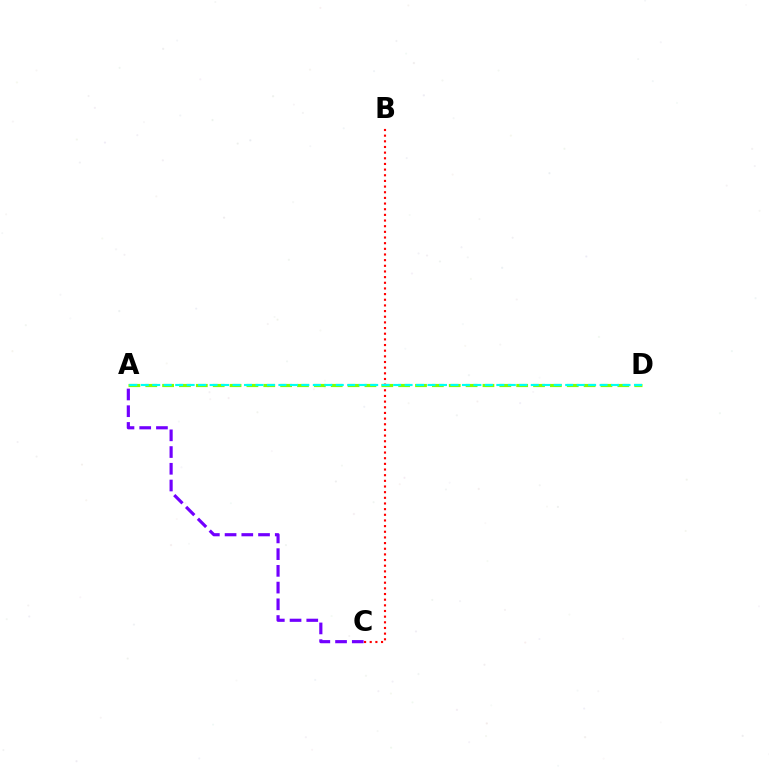{('A', 'D'): [{'color': '#84ff00', 'line_style': 'dashed', 'thickness': 2.29}, {'color': '#00fff6', 'line_style': 'dashed', 'thickness': 1.56}], ('B', 'C'): [{'color': '#ff0000', 'line_style': 'dotted', 'thickness': 1.54}], ('A', 'C'): [{'color': '#7200ff', 'line_style': 'dashed', 'thickness': 2.27}]}